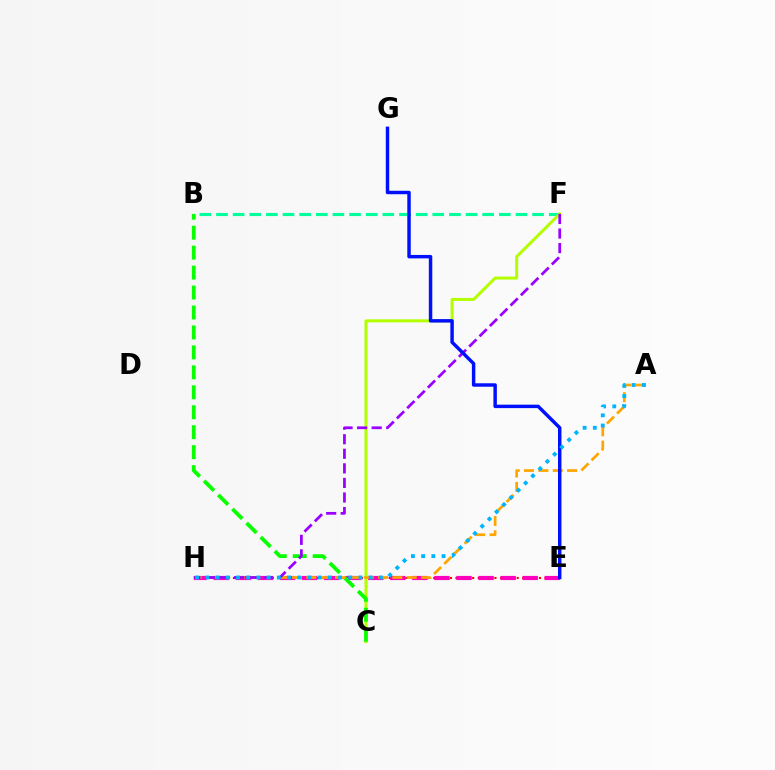{('E', 'H'): [{'color': '#ff0000', 'line_style': 'dotted', 'thickness': 1.51}, {'color': '#ff00bd', 'line_style': 'dashed', 'thickness': 3.0}], ('B', 'F'): [{'color': '#00ff9d', 'line_style': 'dashed', 'thickness': 2.26}], ('C', 'F'): [{'color': '#b3ff00', 'line_style': 'solid', 'thickness': 2.17}], ('B', 'C'): [{'color': '#08ff00', 'line_style': 'dashed', 'thickness': 2.71}], ('A', 'H'): [{'color': '#ffa500', 'line_style': 'dashed', 'thickness': 1.95}, {'color': '#00b5ff', 'line_style': 'dotted', 'thickness': 2.77}], ('F', 'H'): [{'color': '#9b00ff', 'line_style': 'dashed', 'thickness': 1.98}], ('E', 'G'): [{'color': '#0010ff', 'line_style': 'solid', 'thickness': 2.48}]}